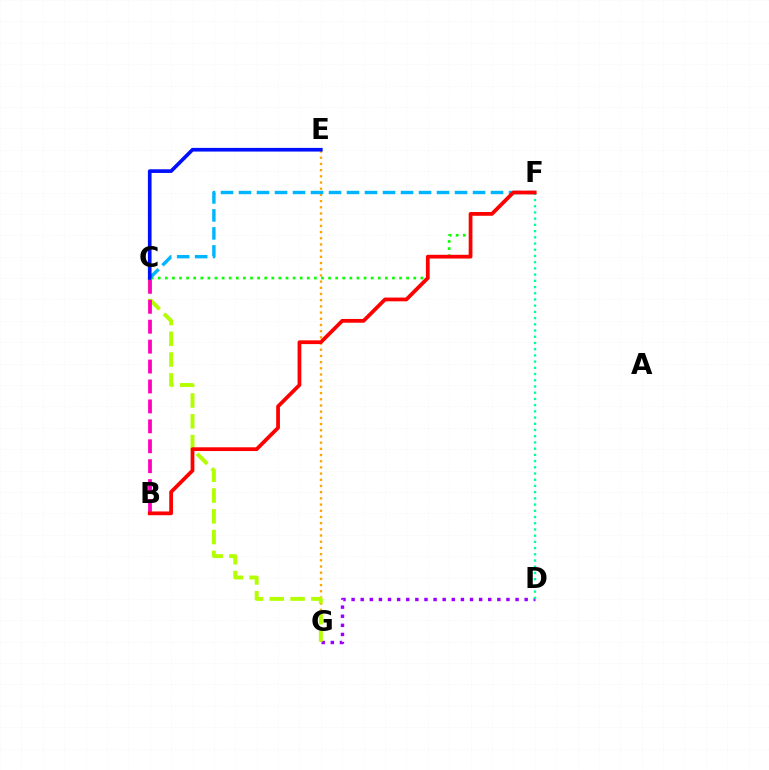{('E', 'G'): [{'color': '#ffa500', 'line_style': 'dotted', 'thickness': 1.68}], ('D', 'G'): [{'color': '#9b00ff', 'line_style': 'dotted', 'thickness': 2.48}], ('C', 'F'): [{'color': '#08ff00', 'line_style': 'dotted', 'thickness': 1.93}, {'color': '#00b5ff', 'line_style': 'dashed', 'thickness': 2.45}], ('C', 'G'): [{'color': '#b3ff00', 'line_style': 'dashed', 'thickness': 2.82}], ('C', 'E'): [{'color': '#0010ff', 'line_style': 'solid', 'thickness': 2.64}], ('B', 'C'): [{'color': '#ff00bd', 'line_style': 'dashed', 'thickness': 2.71}], ('D', 'F'): [{'color': '#00ff9d', 'line_style': 'dotted', 'thickness': 1.69}], ('B', 'F'): [{'color': '#ff0000', 'line_style': 'solid', 'thickness': 2.7}]}